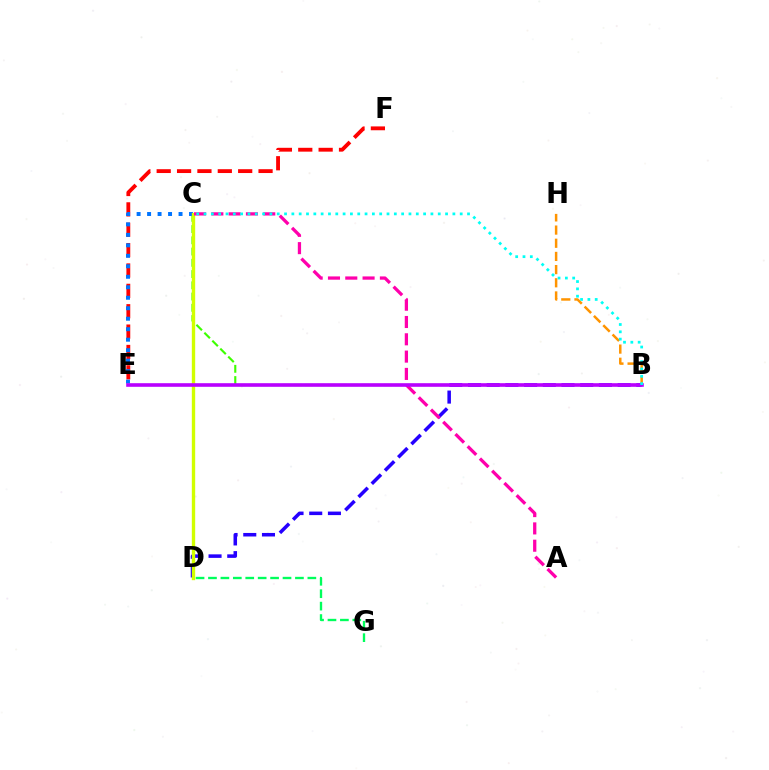{('E', 'F'): [{'color': '#ff0000', 'line_style': 'dashed', 'thickness': 2.77}], ('D', 'G'): [{'color': '#00ff5c', 'line_style': 'dashed', 'thickness': 1.69}], ('B', 'C'): [{'color': '#3dff00', 'line_style': 'dashed', 'thickness': 1.53}, {'color': '#00fff6', 'line_style': 'dotted', 'thickness': 1.99}], ('C', 'E'): [{'color': '#0074ff', 'line_style': 'dotted', 'thickness': 2.85}], ('B', 'D'): [{'color': '#2500ff', 'line_style': 'dashed', 'thickness': 2.54}], ('C', 'D'): [{'color': '#d1ff00', 'line_style': 'solid', 'thickness': 2.42}], ('A', 'C'): [{'color': '#ff00ac', 'line_style': 'dashed', 'thickness': 2.35}], ('B', 'H'): [{'color': '#ff9400', 'line_style': 'dashed', 'thickness': 1.79}], ('B', 'E'): [{'color': '#b900ff', 'line_style': 'solid', 'thickness': 2.6}]}